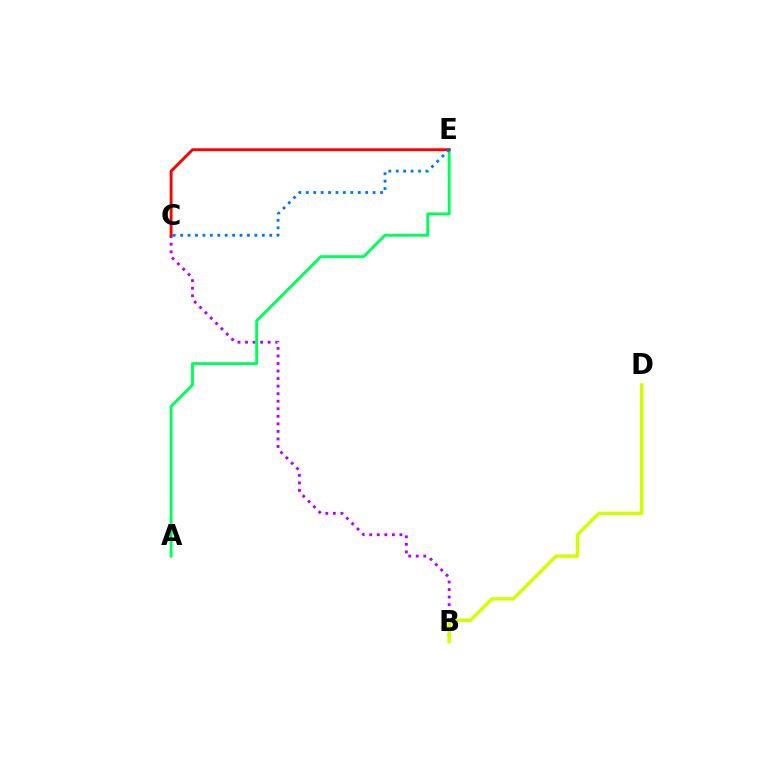{('B', 'C'): [{'color': '#b900ff', 'line_style': 'dotted', 'thickness': 2.05}], ('A', 'E'): [{'color': '#00ff5c', 'line_style': 'solid', 'thickness': 2.08}], ('C', 'E'): [{'color': '#ff0000', 'line_style': 'solid', 'thickness': 2.09}, {'color': '#0074ff', 'line_style': 'dotted', 'thickness': 2.02}], ('B', 'D'): [{'color': '#d1ff00', 'line_style': 'solid', 'thickness': 2.44}]}